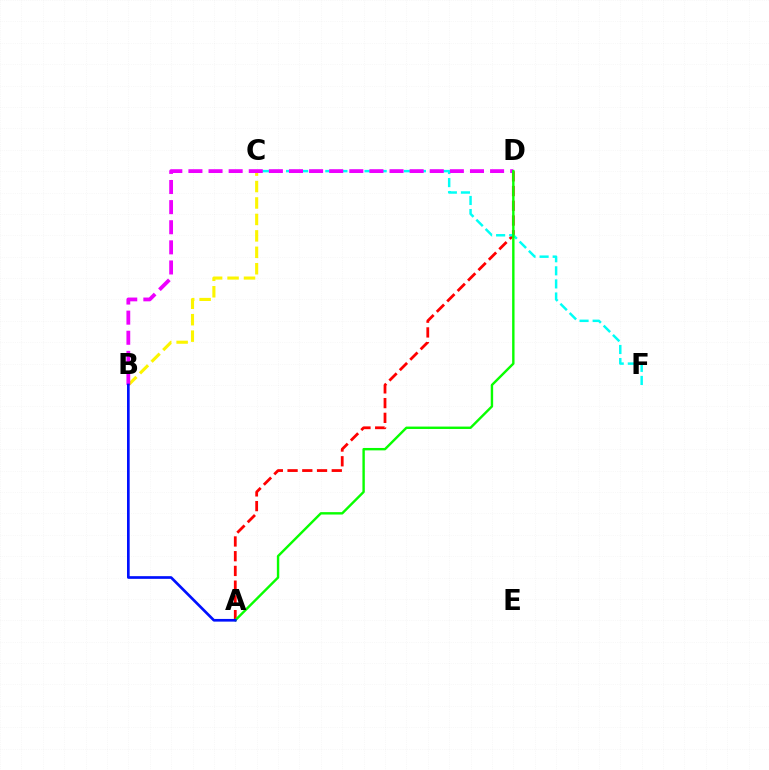{('A', 'D'): [{'color': '#ff0000', 'line_style': 'dashed', 'thickness': 2.0}, {'color': '#08ff00', 'line_style': 'solid', 'thickness': 1.73}], ('C', 'F'): [{'color': '#00fff6', 'line_style': 'dashed', 'thickness': 1.78}], ('B', 'C'): [{'color': '#fcf500', 'line_style': 'dashed', 'thickness': 2.23}], ('B', 'D'): [{'color': '#ee00ff', 'line_style': 'dashed', 'thickness': 2.73}], ('A', 'B'): [{'color': '#0010ff', 'line_style': 'solid', 'thickness': 1.93}]}